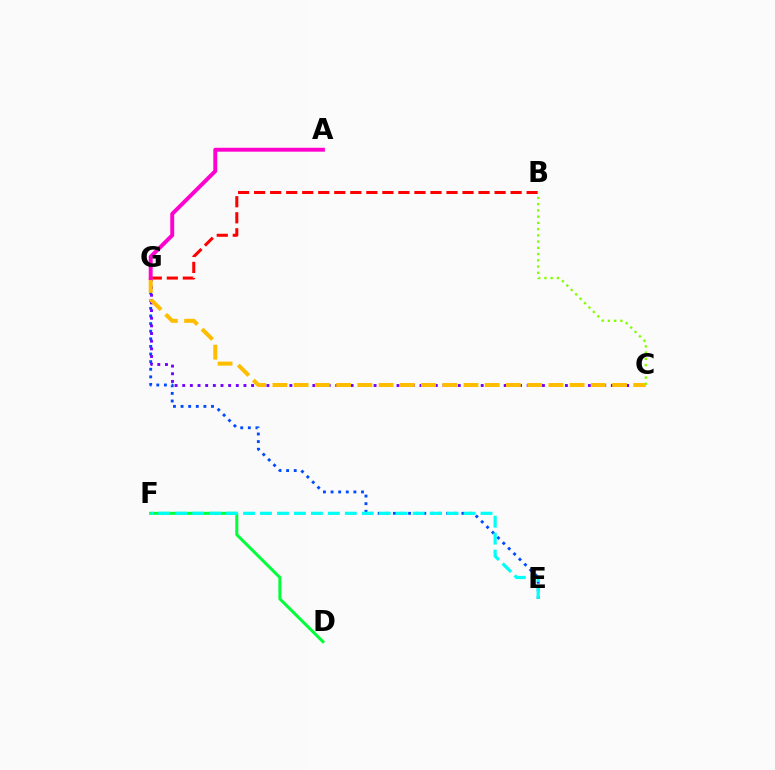{('E', 'G'): [{'color': '#004bff', 'line_style': 'dotted', 'thickness': 2.07}], ('D', 'F'): [{'color': '#00ff39', 'line_style': 'solid', 'thickness': 2.16}], ('B', 'G'): [{'color': '#ff0000', 'line_style': 'dashed', 'thickness': 2.18}], ('C', 'G'): [{'color': '#7200ff', 'line_style': 'dotted', 'thickness': 2.08}, {'color': '#ffbd00', 'line_style': 'dashed', 'thickness': 2.88}], ('E', 'F'): [{'color': '#00fff6', 'line_style': 'dashed', 'thickness': 2.3}], ('B', 'C'): [{'color': '#84ff00', 'line_style': 'dotted', 'thickness': 1.7}], ('A', 'G'): [{'color': '#ff00cf', 'line_style': 'solid', 'thickness': 2.82}]}